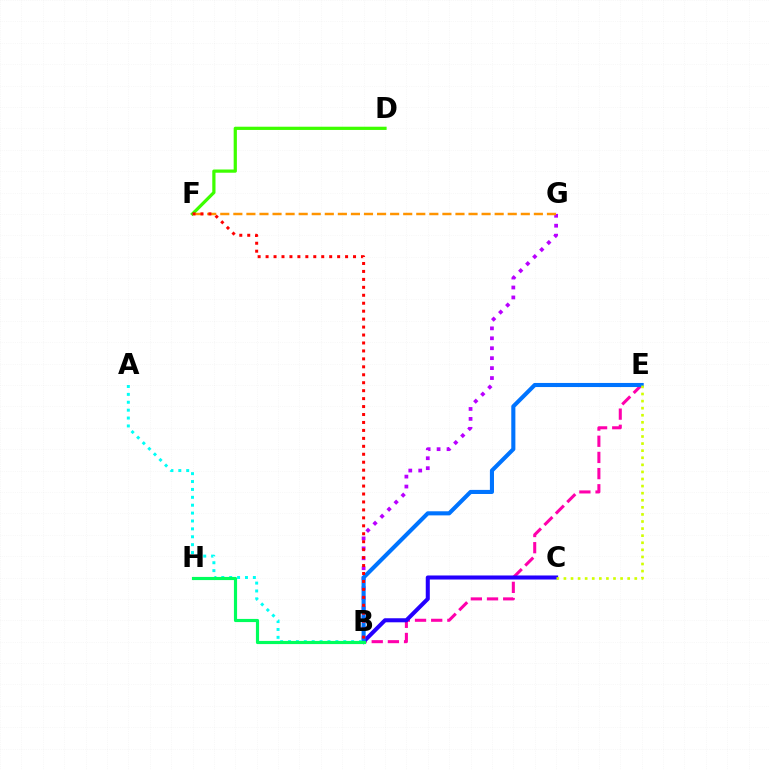{('B', 'E'): [{'color': '#ff00ac', 'line_style': 'dashed', 'thickness': 2.2}, {'color': '#0074ff', 'line_style': 'solid', 'thickness': 2.95}], ('B', 'C'): [{'color': '#2500ff', 'line_style': 'solid', 'thickness': 2.91}], ('B', 'G'): [{'color': '#b900ff', 'line_style': 'dotted', 'thickness': 2.7}], ('A', 'B'): [{'color': '#00fff6', 'line_style': 'dotted', 'thickness': 2.14}], ('C', 'E'): [{'color': '#d1ff00', 'line_style': 'dotted', 'thickness': 1.92}], ('B', 'H'): [{'color': '#00ff5c', 'line_style': 'solid', 'thickness': 2.27}], ('D', 'F'): [{'color': '#3dff00', 'line_style': 'solid', 'thickness': 2.32}], ('F', 'G'): [{'color': '#ff9400', 'line_style': 'dashed', 'thickness': 1.78}], ('B', 'F'): [{'color': '#ff0000', 'line_style': 'dotted', 'thickness': 2.16}]}